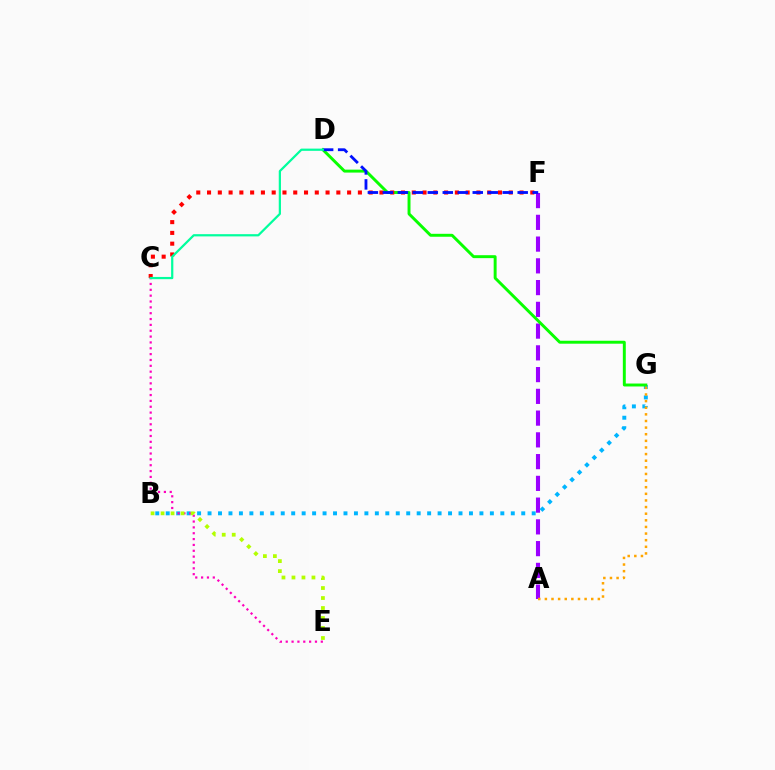{('A', 'F'): [{'color': '#9b00ff', 'line_style': 'dashed', 'thickness': 2.96}], ('B', 'G'): [{'color': '#00b5ff', 'line_style': 'dotted', 'thickness': 2.84}], ('C', 'E'): [{'color': '#ff00bd', 'line_style': 'dotted', 'thickness': 1.59}], ('D', 'G'): [{'color': '#08ff00', 'line_style': 'solid', 'thickness': 2.12}], ('C', 'F'): [{'color': '#ff0000', 'line_style': 'dotted', 'thickness': 2.93}], ('A', 'G'): [{'color': '#ffa500', 'line_style': 'dotted', 'thickness': 1.8}], ('D', 'F'): [{'color': '#0010ff', 'line_style': 'dashed', 'thickness': 2.04}], ('B', 'E'): [{'color': '#b3ff00', 'line_style': 'dotted', 'thickness': 2.72}], ('C', 'D'): [{'color': '#00ff9d', 'line_style': 'solid', 'thickness': 1.6}]}